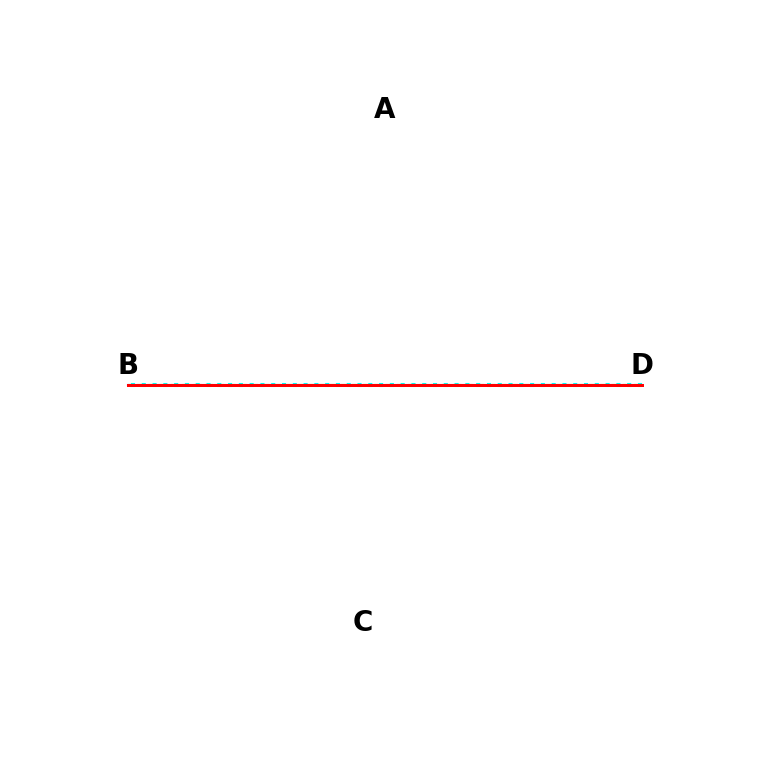{('B', 'D'): [{'color': '#00fff6', 'line_style': 'dotted', 'thickness': 2.93}, {'color': '#7200ff', 'line_style': 'solid', 'thickness': 1.51}, {'color': '#84ff00', 'line_style': 'dashed', 'thickness': 1.53}, {'color': '#ff0000', 'line_style': 'solid', 'thickness': 2.14}]}